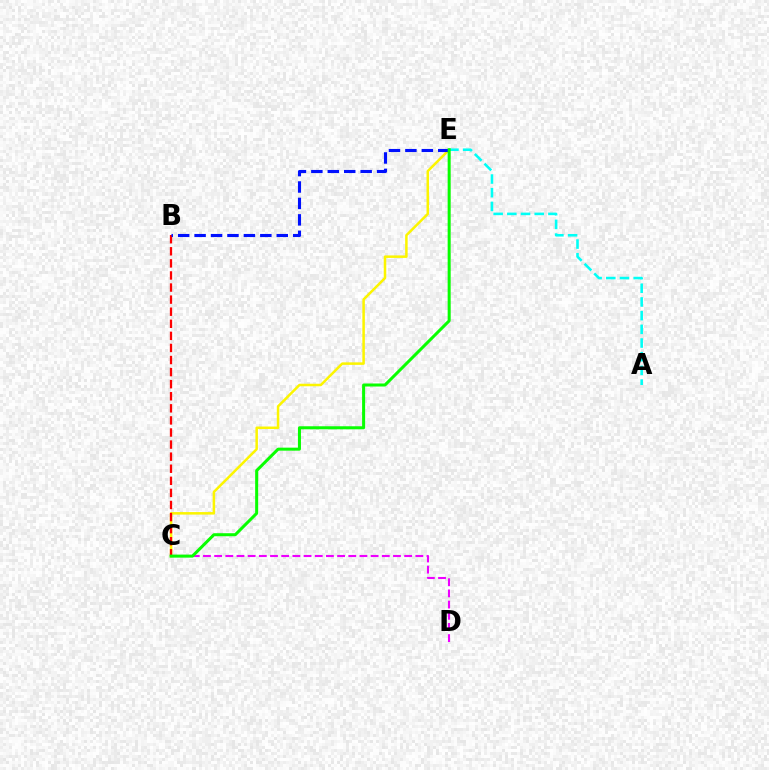{('C', 'D'): [{'color': '#ee00ff', 'line_style': 'dashed', 'thickness': 1.52}], ('C', 'E'): [{'color': '#fcf500', 'line_style': 'solid', 'thickness': 1.81}, {'color': '#08ff00', 'line_style': 'solid', 'thickness': 2.18}], ('B', 'C'): [{'color': '#ff0000', 'line_style': 'dashed', 'thickness': 1.64}], ('B', 'E'): [{'color': '#0010ff', 'line_style': 'dashed', 'thickness': 2.23}], ('A', 'E'): [{'color': '#00fff6', 'line_style': 'dashed', 'thickness': 1.86}]}